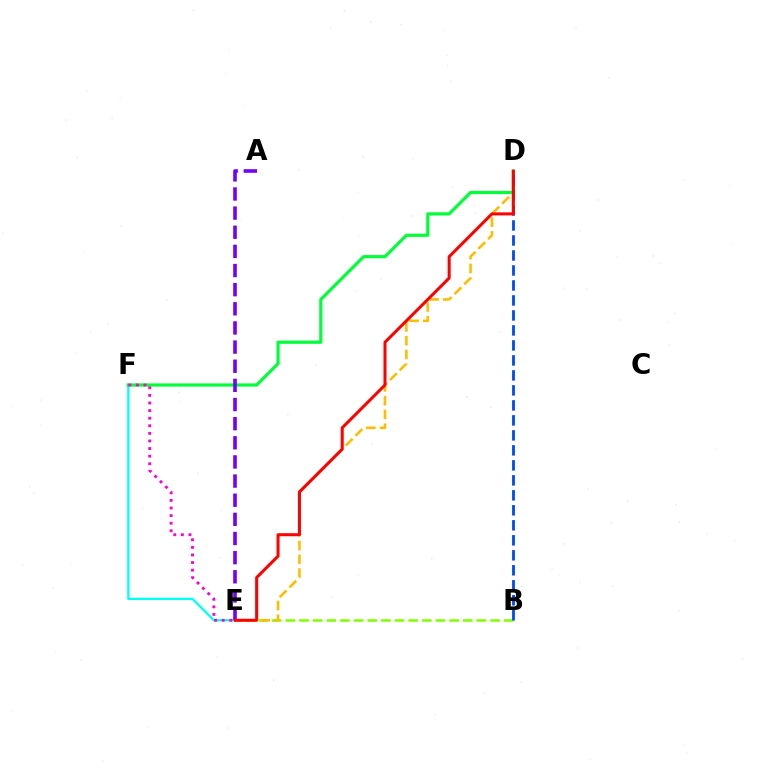{('B', 'E'): [{'color': '#84ff00', 'line_style': 'dashed', 'thickness': 1.85}], ('E', 'F'): [{'color': '#00fff6', 'line_style': 'solid', 'thickness': 1.65}, {'color': '#ff00cf', 'line_style': 'dotted', 'thickness': 2.06}], ('D', 'E'): [{'color': '#ffbd00', 'line_style': 'dashed', 'thickness': 1.87}, {'color': '#ff0000', 'line_style': 'solid', 'thickness': 2.18}], ('D', 'F'): [{'color': '#00ff39', 'line_style': 'solid', 'thickness': 2.29}], ('B', 'D'): [{'color': '#004bff', 'line_style': 'dashed', 'thickness': 2.04}], ('A', 'E'): [{'color': '#7200ff', 'line_style': 'dashed', 'thickness': 2.6}]}